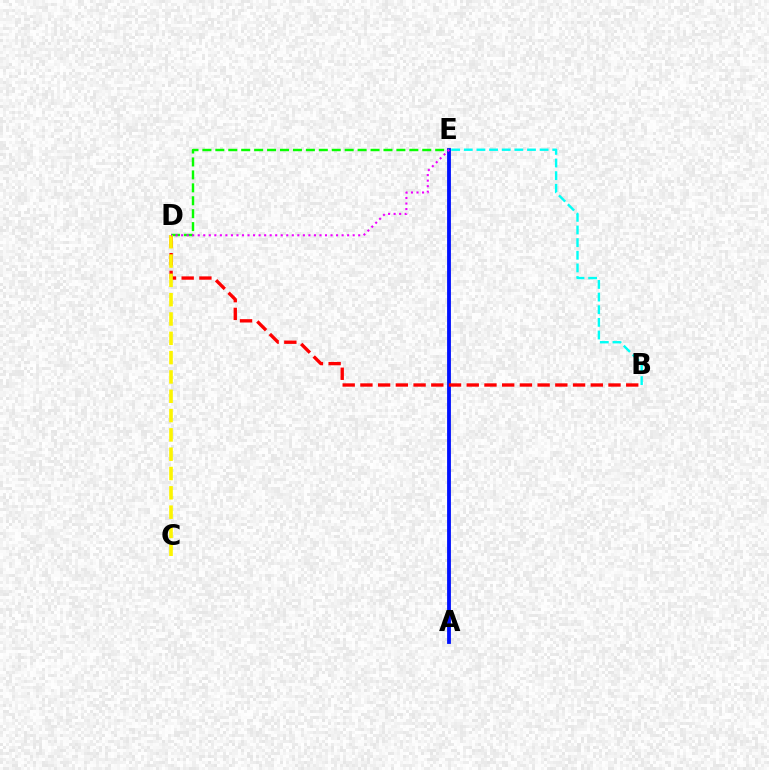{('A', 'E'): [{'color': '#0010ff', 'line_style': 'solid', 'thickness': 2.75}], ('B', 'D'): [{'color': '#ff0000', 'line_style': 'dashed', 'thickness': 2.41}], ('D', 'E'): [{'color': '#08ff00', 'line_style': 'dashed', 'thickness': 1.76}, {'color': '#ee00ff', 'line_style': 'dotted', 'thickness': 1.5}], ('C', 'D'): [{'color': '#fcf500', 'line_style': 'dashed', 'thickness': 2.62}], ('B', 'E'): [{'color': '#00fff6', 'line_style': 'dashed', 'thickness': 1.72}]}